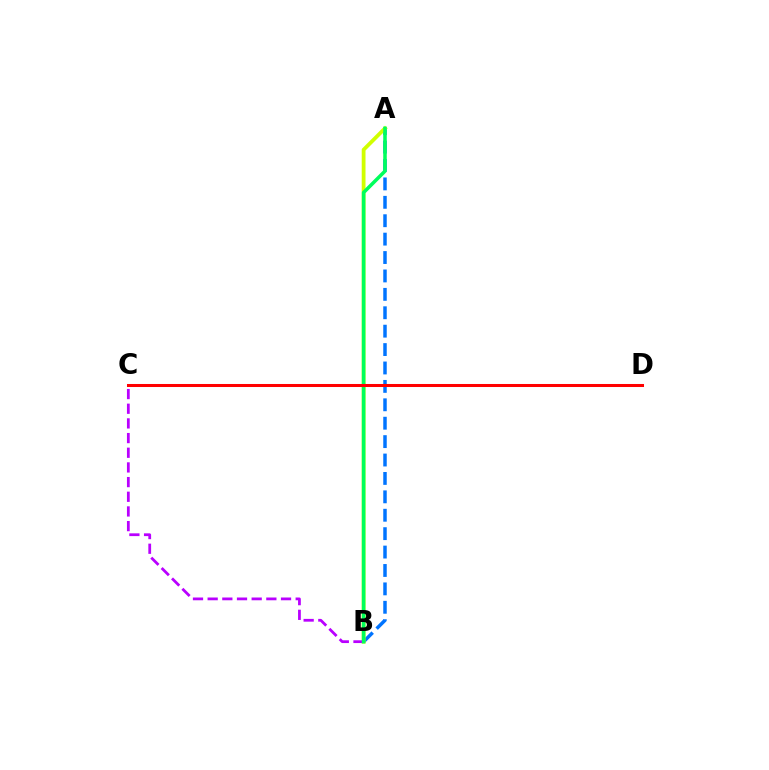{('A', 'B'): [{'color': '#0074ff', 'line_style': 'dashed', 'thickness': 2.5}, {'color': '#d1ff00', 'line_style': 'solid', 'thickness': 2.73}, {'color': '#00ff5c', 'line_style': 'solid', 'thickness': 2.55}], ('B', 'C'): [{'color': '#b900ff', 'line_style': 'dashed', 'thickness': 1.99}], ('C', 'D'): [{'color': '#ff0000', 'line_style': 'solid', 'thickness': 2.18}]}